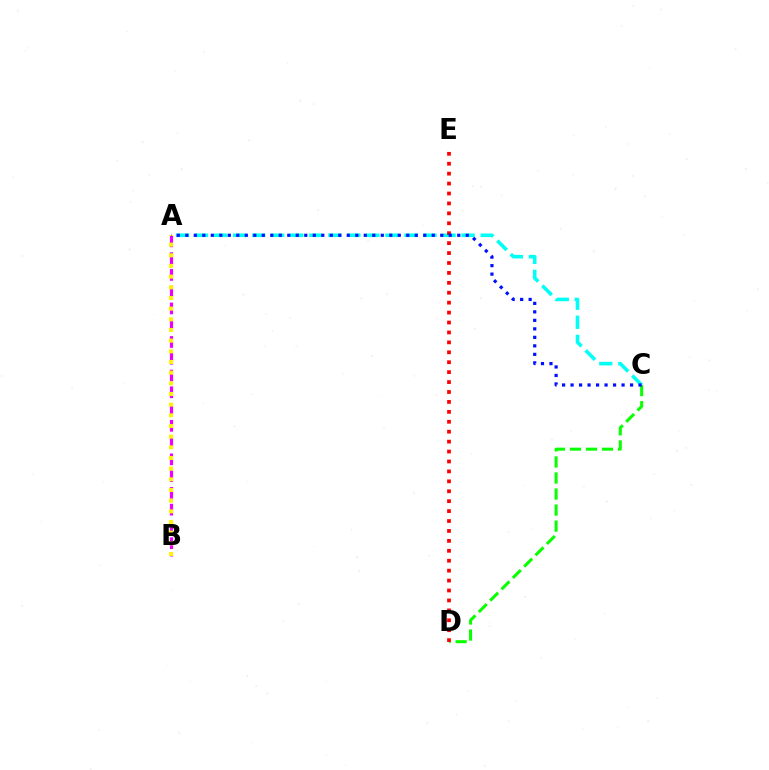{('A', 'B'): [{'color': '#ee00ff', 'line_style': 'dashed', 'thickness': 2.28}, {'color': '#fcf500', 'line_style': 'dotted', 'thickness': 2.9}], ('C', 'D'): [{'color': '#08ff00', 'line_style': 'dashed', 'thickness': 2.18}], ('A', 'C'): [{'color': '#00fff6', 'line_style': 'dashed', 'thickness': 2.59}, {'color': '#0010ff', 'line_style': 'dotted', 'thickness': 2.31}], ('D', 'E'): [{'color': '#ff0000', 'line_style': 'dotted', 'thickness': 2.7}]}